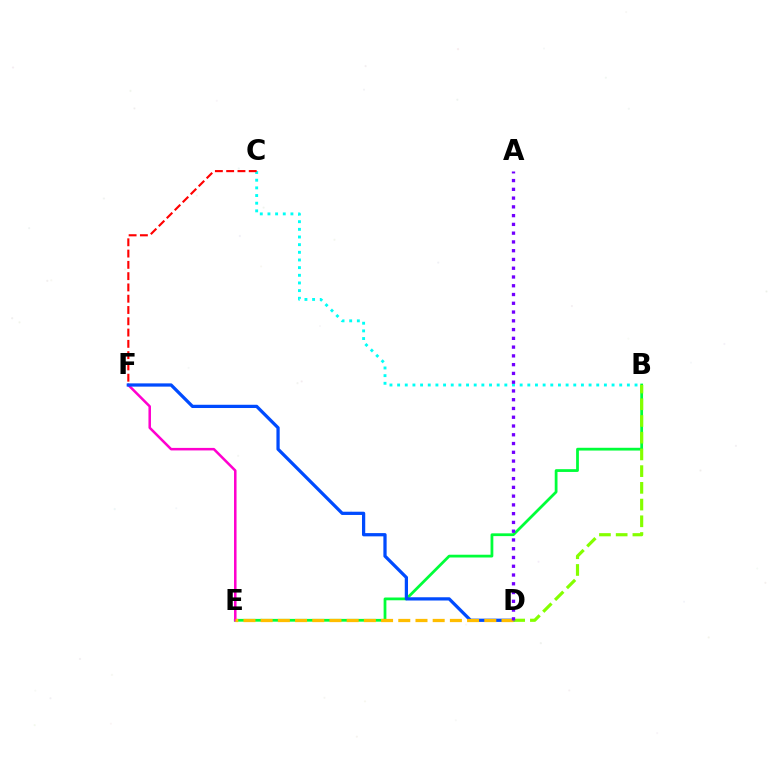{('B', 'E'): [{'color': '#00ff39', 'line_style': 'solid', 'thickness': 2.0}], ('E', 'F'): [{'color': '#ff00cf', 'line_style': 'solid', 'thickness': 1.82}], ('D', 'F'): [{'color': '#004bff', 'line_style': 'solid', 'thickness': 2.34}], ('B', 'D'): [{'color': '#84ff00', 'line_style': 'dashed', 'thickness': 2.27}], ('B', 'C'): [{'color': '#00fff6', 'line_style': 'dotted', 'thickness': 2.08}], ('C', 'F'): [{'color': '#ff0000', 'line_style': 'dashed', 'thickness': 1.53}], ('D', 'E'): [{'color': '#ffbd00', 'line_style': 'dashed', 'thickness': 2.34}], ('A', 'D'): [{'color': '#7200ff', 'line_style': 'dotted', 'thickness': 2.38}]}